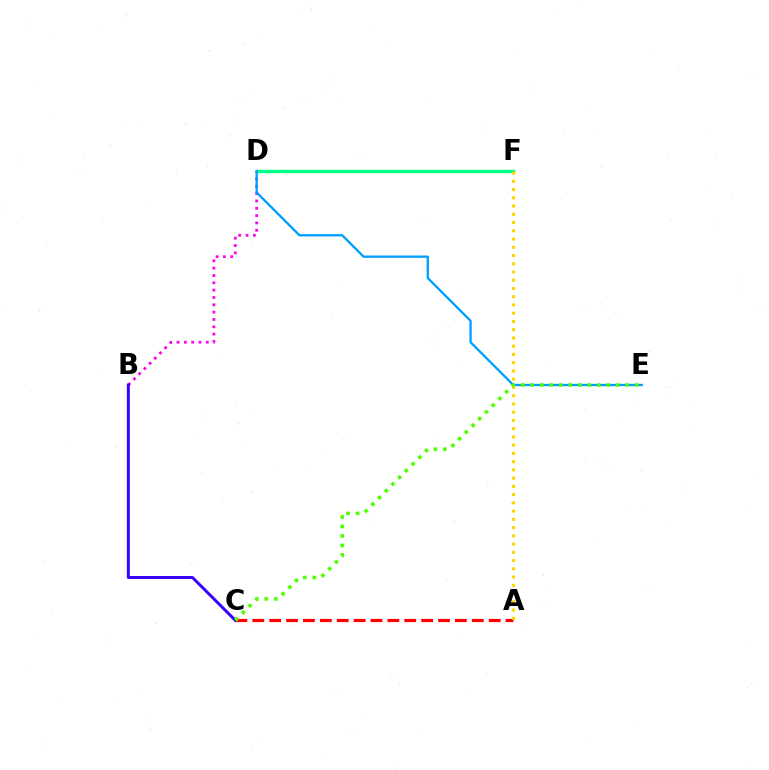{('B', 'D'): [{'color': '#ff00ed', 'line_style': 'dotted', 'thickness': 1.99}], ('A', 'C'): [{'color': '#ff0000', 'line_style': 'dashed', 'thickness': 2.29}], ('D', 'F'): [{'color': '#00ff86', 'line_style': 'solid', 'thickness': 2.48}], ('D', 'E'): [{'color': '#009eff', 'line_style': 'solid', 'thickness': 1.67}], ('A', 'F'): [{'color': '#ffd500', 'line_style': 'dotted', 'thickness': 2.24}], ('B', 'C'): [{'color': '#3700ff', 'line_style': 'solid', 'thickness': 2.13}], ('C', 'E'): [{'color': '#4fff00', 'line_style': 'dotted', 'thickness': 2.58}]}